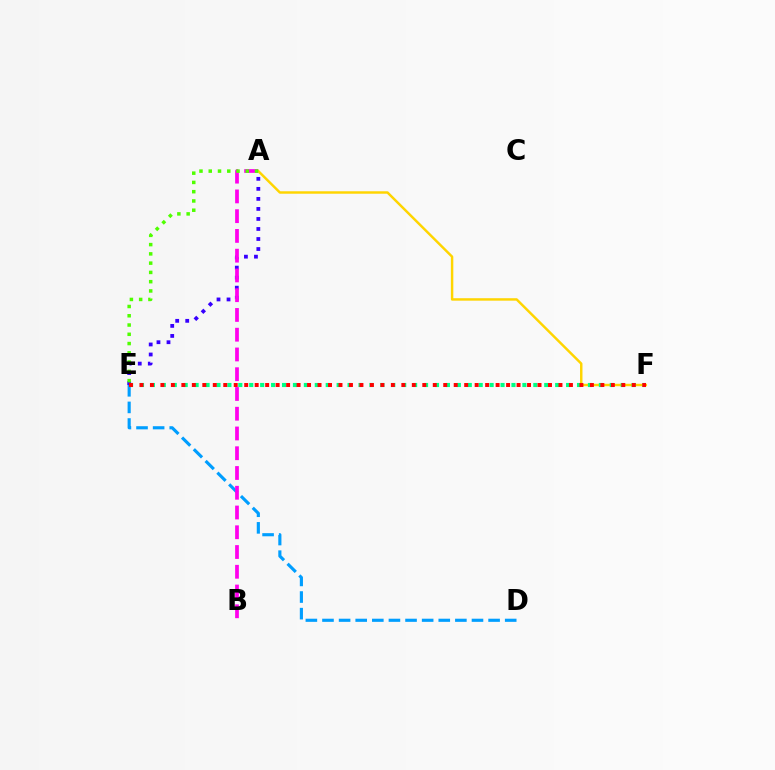{('A', 'F'): [{'color': '#ffd500', 'line_style': 'solid', 'thickness': 1.76}], ('A', 'E'): [{'color': '#3700ff', 'line_style': 'dotted', 'thickness': 2.72}, {'color': '#4fff00', 'line_style': 'dotted', 'thickness': 2.52}], ('D', 'E'): [{'color': '#009eff', 'line_style': 'dashed', 'thickness': 2.26}], ('E', 'F'): [{'color': '#00ff86', 'line_style': 'dotted', 'thickness': 2.97}, {'color': '#ff0000', 'line_style': 'dotted', 'thickness': 2.85}], ('A', 'B'): [{'color': '#ff00ed', 'line_style': 'dashed', 'thickness': 2.68}]}